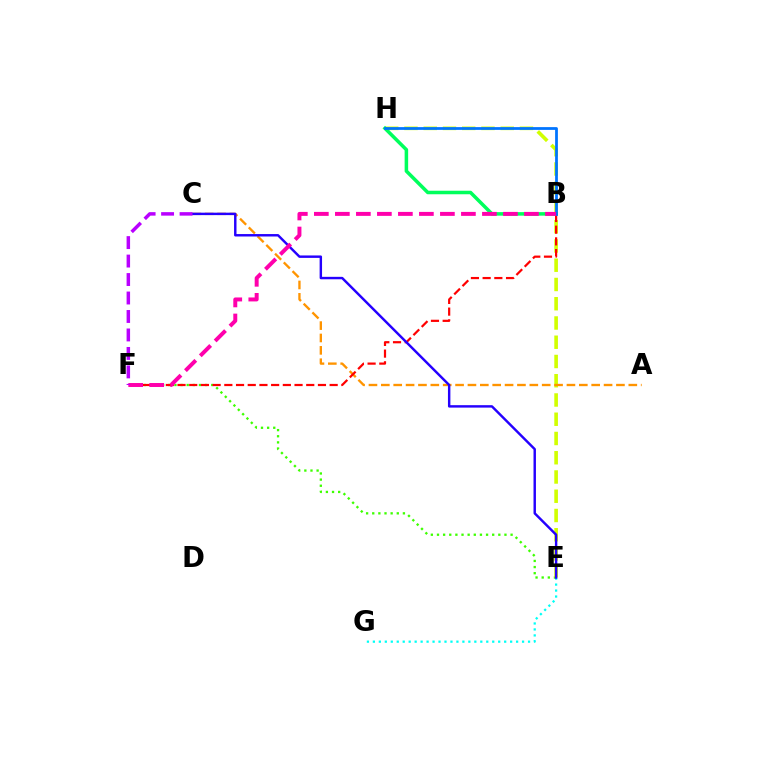{('E', 'F'): [{'color': '#3dff00', 'line_style': 'dotted', 'thickness': 1.67}], ('E', 'H'): [{'color': '#d1ff00', 'line_style': 'dashed', 'thickness': 2.62}], ('B', 'H'): [{'color': '#00ff5c', 'line_style': 'solid', 'thickness': 2.54}, {'color': '#0074ff', 'line_style': 'solid', 'thickness': 1.99}], ('A', 'C'): [{'color': '#ff9400', 'line_style': 'dashed', 'thickness': 1.68}], ('E', 'G'): [{'color': '#00fff6', 'line_style': 'dotted', 'thickness': 1.62}], ('B', 'F'): [{'color': '#ff0000', 'line_style': 'dashed', 'thickness': 1.59}, {'color': '#ff00ac', 'line_style': 'dashed', 'thickness': 2.85}], ('C', 'E'): [{'color': '#2500ff', 'line_style': 'solid', 'thickness': 1.75}], ('C', 'F'): [{'color': '#b900ff', 'line_style': 'dashed', 'thickness': 2.51}]}